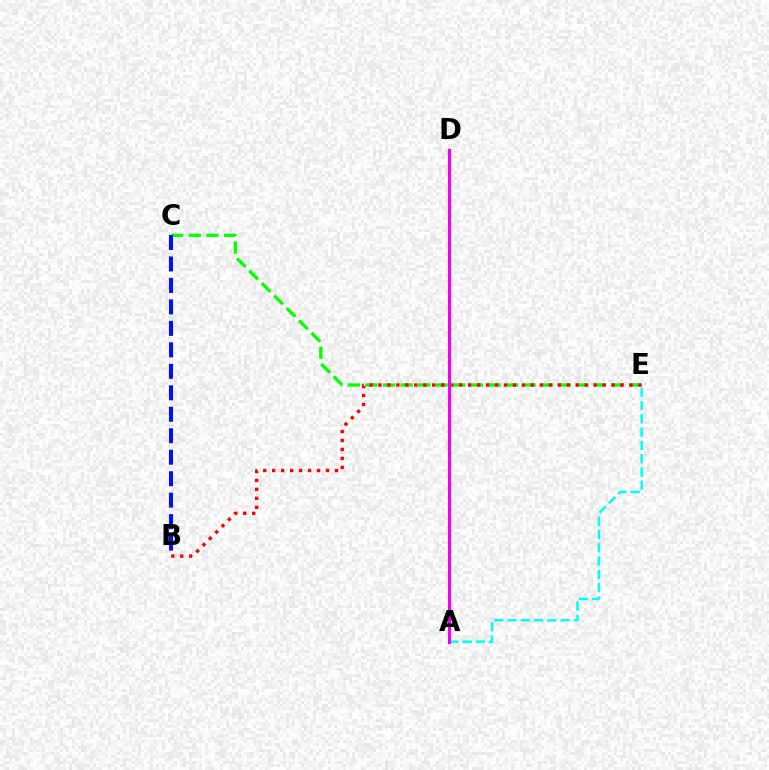{('C', 'E'): [{'color': '#08ff00', 'line_style': 'dashed', 'thickness': 2.39}], ('B', 'C'): [{'color': '#0010ff', 'line_style': 'dashed', 'thickness': 2.92}], ('B', 'E'): [{'color': '#ff0000', 'line_style': 'dotted', 'thickness': 2.44}], ('A', 'D'): [{'color': '#fcf500', 'line_style': 'solid', 'thickness': 2.51}, {'color': '#ee00ff', 'line_style': 'solid', 'thickness': 2.23}], ('A', 'E'): [{'color': '#00fff6', 'line_style': 'dashed', 'thickness': 1.8}]}